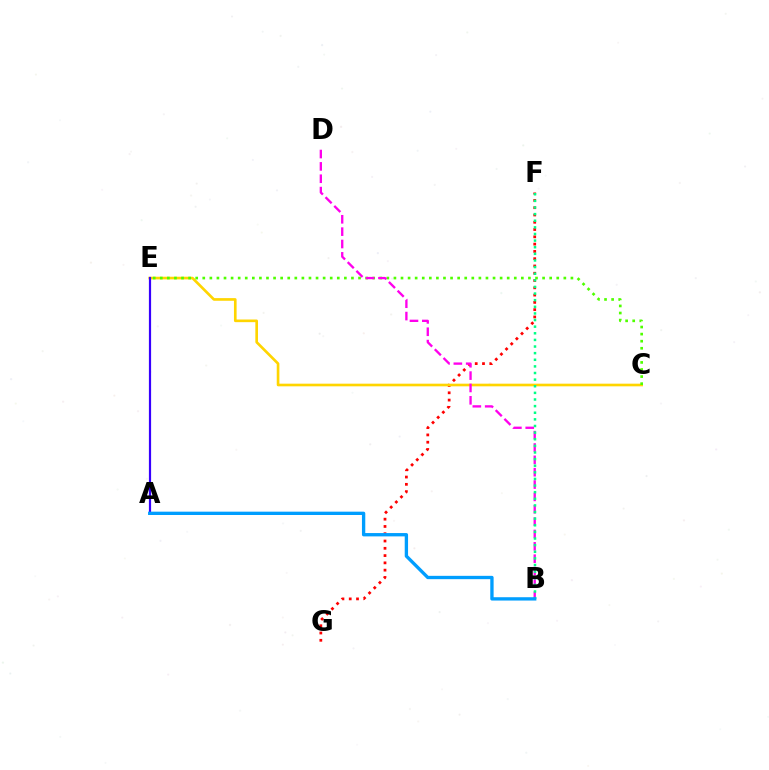{('F', 'G'): [{'color': '#ff0000', 'line_style': 'dotted', 'thickness': 1.98}], ('C', 'E'): [{'color': '#ffd500', 'line_style': 'solid', 'thickness': 1.91}, {'color': '#4fff00', 'line_style': 'dotted', 'thickness': 1.92}], ('A', 'E'): [{'color': '#3700ff', 'line_style': 'solid', 'thickness': 1.59}], ('B', 'D'): [{'color': '#ff00ed', 'line_style': 'dashed', 'thickness': 1.68}], ('B', 'F'): [{'color': '#00ff86', 'line_style': 'dotted', 'thickness': 1.8}], ('A', 'B'): [{'color': '#009eff', 'line_style': 'solid', 'thickness': 2.4}]}